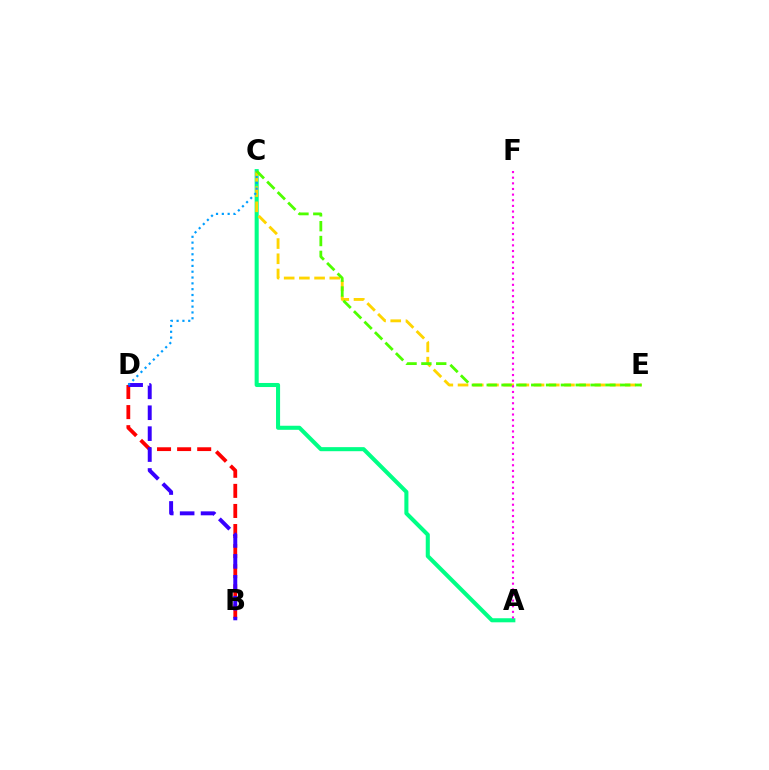{('B', 'D'): [{'color': '#ff0000', 'line_style': 'dashed', 'thickness': 2.73}, {'color': '#3700ff', 'line_style': 'dashed', 'thickness': 2.84}], ('A', 'C'): [{'color': '#00ff86', 'line_style': 'solid', 'thickness': 2.92}], ('C', 'E'): [{'color': '#ffd500', 'line_style': 'dashed', 'thickness': 2.07}, {'color': '#4fff00', 'line_style': 'dashed', 'thickness': 2.02}], ('C', 'D'): [{'color': '#009eff', 'line_style': 'dotted', 'thickness': 1.58}], ('A', 'F'): [{'color': '#ff00ed', 'line_style': 'dotted', 'thickness': 1.53}]}